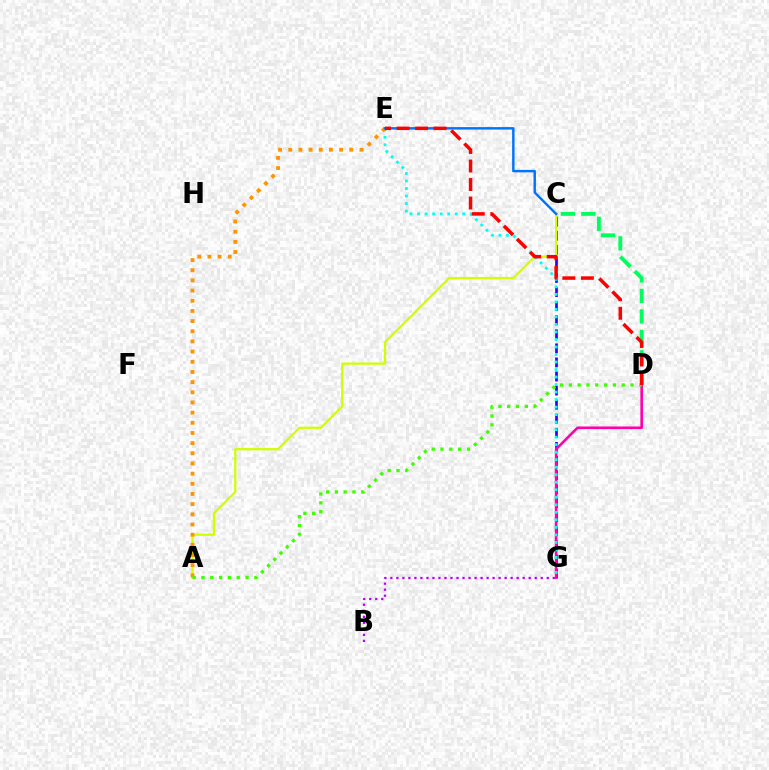{('C', 'G'): [{'color': '#2500ff', 'line_style': 'dashed', 'thickness': 1.91}], ('B', 'G'): [{'color': '#b900ff', 'line_style': 'dotted', 'thickness': 1.63}], ('A', 'C'): [{'color': '#d1ff00', 'line_style': 'solid', 'thickness': 1.63}], ('D', 'G'): [{'color': '#ff00ac', 'line_style': 'solid', 'thickness': 1.88}], ('C', 'D'): [{'color': '#00ff5c', 'line_style': 'dashed', 'thickness': 2.78}], ('E', 'G'): [{'color': '#00fff6', 'line_style': 'dotted', 'thickness': 2.04}], ('A', 'E'): [{'color': '#ff9400', 'line_style': 'dotted', 'thickness': 2.76}], ('A', 'D'): [{'color': '#3dff00', 'line_style': 'dotted', 'thickness': 2.39}], ('C', 'E'): [{'color': '#0074ff', 'line_style': 'solid', 'thickness': 1.76}], ('D', 'E'): [{'color': '#ff0000', 'line_style': 'dashed', 'thickness': 2.52}]}